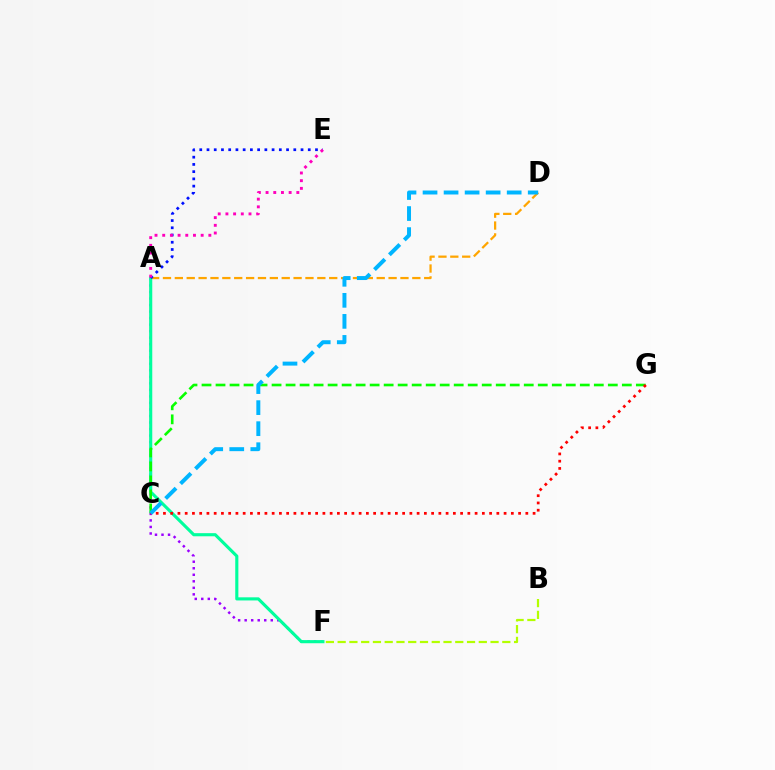{('A', 'F'): [{'color': '#9b00ff', 'line_style': 'dotted', 'thickness': 1.77}, {'color': '#00ff9d', 'line_style': 'solid', 'thickness': 2.25}], ('A', 'D'): [{'color': '#ffa500', 'line_style': 'dashed', 'thickness': 1.61}], ('B', 'F'): [{'color': '#b3ff00', 'line_style': 'dashed', 'thickness': 1.6}], ('C', 'G'): [{'color': '#08ff00', 'line_style': 'dashed', 'thickness': 1.9}, {'color': '#ff0000', 'line_style': 'dotted', 'thickness': 1.97}], ('A', 'E'): [{'color': '#0010ff', 'line_style': 'dotted', 'thickness': 1.97}, {'color': '#ff00bd', 'line_style': 'dotted', 'thickness': 2.09}], ('C', 'D'): [{'color': '#00b5ff', 'line_style': 'dashed', 'thickness': 2.86}]}